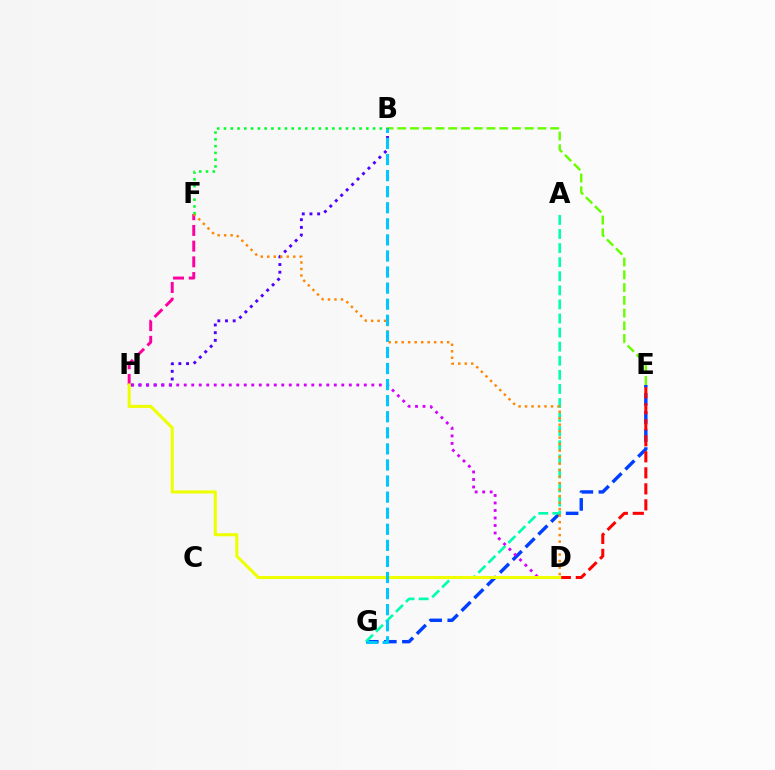{('F', 'H'): [{'color': '#ff00a0', 'line_style': 'dashed', 'thickness': 2.13}], ('E', 'G'): [{'color': '#003fff', 'line_style': 'dashed', 'thickness': 2.45}], ('A', 'G'): [{'color': '#00ffaf', 'line_style': 'dashed', 'thickness': 1.91}], ('B', 'E'): [{'color': '#66ff00', 'line_style': 'dashed', 'thickness': 1.73}], ('B', 'H'): [{'color': '#4f00ff', 'line_style': 'dotted', 'thickness': 2.09}], ('D', 'H'): [{'color': '#d600ff', 'line_style': 'dotted', 'thickness': 2.04}, {'color': '#eeff00', 'line_style': 'solid', 'thickness': 2.2}], ('D', 'F'): [{'color': '#ff8800', 'line_style': 'dotted', 'thickness': 1.76}], ('D', 'E'): [{'color': '#ff0000', 'line_style': 'dashed', 'thickness': 2.17}], ('B', 'G'): [{'color': '#00c7ff', 'line_style': 'dashed', 'thickness': 2.18}], ('B', 'F'): [{'color': '#00ff27', 'line_style': 'dotted', 'thickness': 1.84}]}